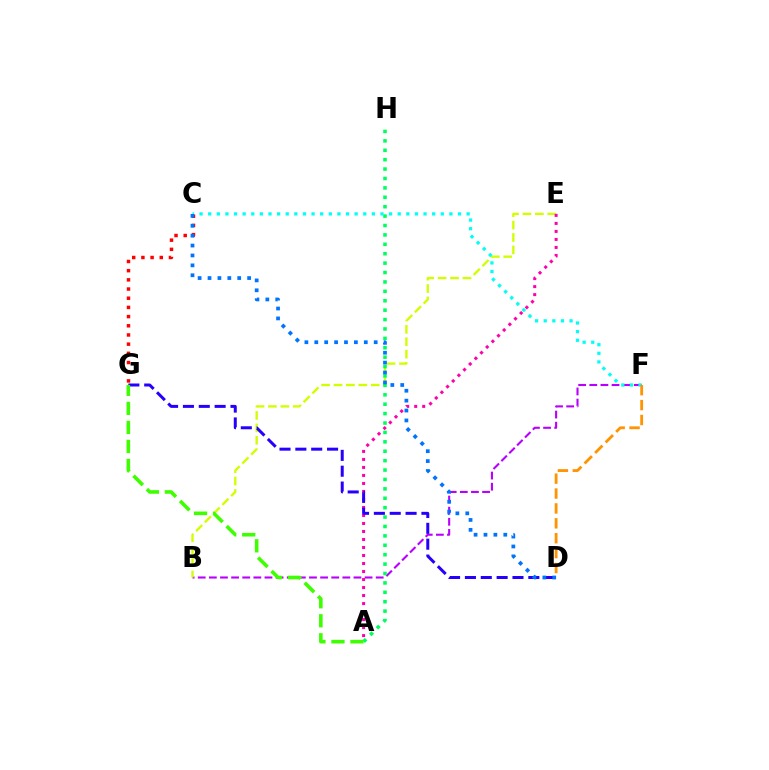{('B', 'F'): [{'color': '#b900ff', 'line_style': 'dashed', 'thickness': 1.51}], ('B', 'E'): [{'color': '#d1ff00', 'line_style': 'dashed', 'thickness': 1.69}], ('A', 'E'): [{'color': '#ff00ac', 'line_style': 'dotted', 'thickness': 2.18}], ('C', 'G'): [{'color': '#ff0000', 'line_style': 'dotted', 'thickness': 2.5}], ('D', 'G'): [{'color': '#2500ff', 'line_style': 'dashed', 'thickness': 2.15}], ('A', 'H'): [{'color': '#00ff5c', 'line_style': 'dotted', 'thickness': 2.56}], ('A', 'G'): [{'color': '#3dff00', 'line_style': 'dashed', 'thickness': 2.58}], ('C', 'F'): [{'color': '#00fff6', 'line_style': 'dotted', 'thickness': 2.34}], ('C', 'D'): [{'color': '#0074ff', 'line_style': 'dotted', 'thickness': 2.69}], ('D', 'F'): [{'color': '#ff9400', 'line_style': 'dashed', 'thickness': 2.02}]}